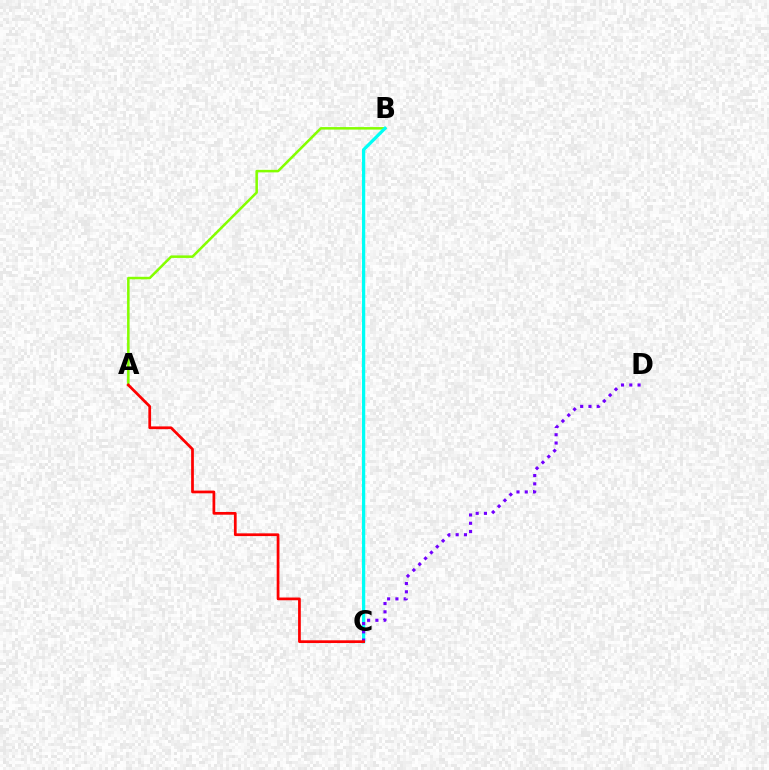{('A', 'B'): [{'color': '#84ff00', 'line_style': 'solid', 'thickness': 1.82}], ('B', 'C'): [{'color': '#00fff6', 'line_style': 'solid', 'thickness': 2.35}], ('C', 'D'): [{'color': '#7200ff', 'line_style': 'dotted', 'thickness': 2.25}], ('A', 'C'): [{'color': '#ff0000', 'line_style': 'solid', 'thickness': 1.97}]}